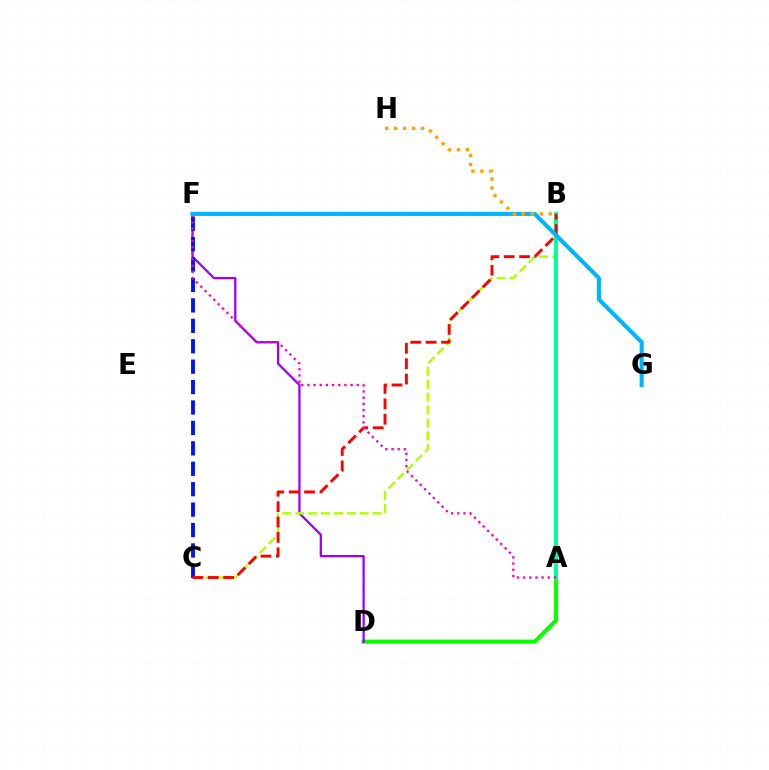{('A', 'D'): [{'color': '#08ff00', 'line_style': 'solid', 'thickness': 2.97}], ('D', 'F'): [{'color': '#9b00ff', 'line_style': 'solid', 'thickness': 1.63}], ('B', 'C'): [{'color': '#b3ff00', 'line_style': 'dashed', 'thickness': 1.75}, {'color': '#ff0000', 'line_style': 'dashed', 'thickness': 2.09}], ('C', 'F'): [{'color': '#0010ff', 'line_style': 'dashed', 'thickness': 2.77}], ('A', 'B'): [{'color': '#00ff9d', 'line_style': 'solid', 'thickness': 2.9}], ('A', 'F'): [{'color': '#ff00bd', 'line_style': 'dotted', 'thickness': 1.68}], ('F', 'G'): [{'color': '#00b5ff', 'line_style': 'solid', 'thickness': 2.96}], ('B', 'H'): [{'color': '#ffa500', 'line_style': 'dotted', 'thickness': 2.43}]}